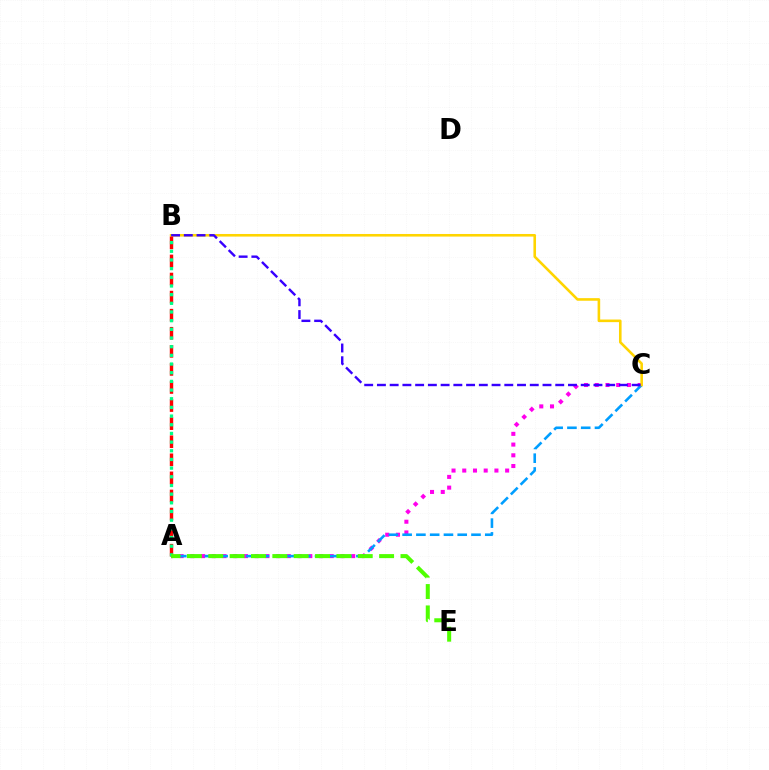{('A', 'C'): [{'color': '#ff00ed', 'line_style': 'dotted', 'thickness': 2.91}, {'color': '#009eff', 'line_style': 'dashed', 'thickness': 1.87}], ('B', 'C'): [{'color': '#ffd500', 'line_style': 'solid', 'thickness': 1.87}, {'color': '#3700ff', 'line_style': 'dashed', 'thickness': 1.73}], ('A', 'B'): [{'color': '#ff0000', 'line_style': 'dashed', 'thickness': 2.46}, {'color': '#00ff86', 'line_style': 'dotted', 'thickness': 2.36}], ('A', 'E'): [{'color': '#4fff00', 'line_style': 'dashed', 'thickness': 2.9}]}